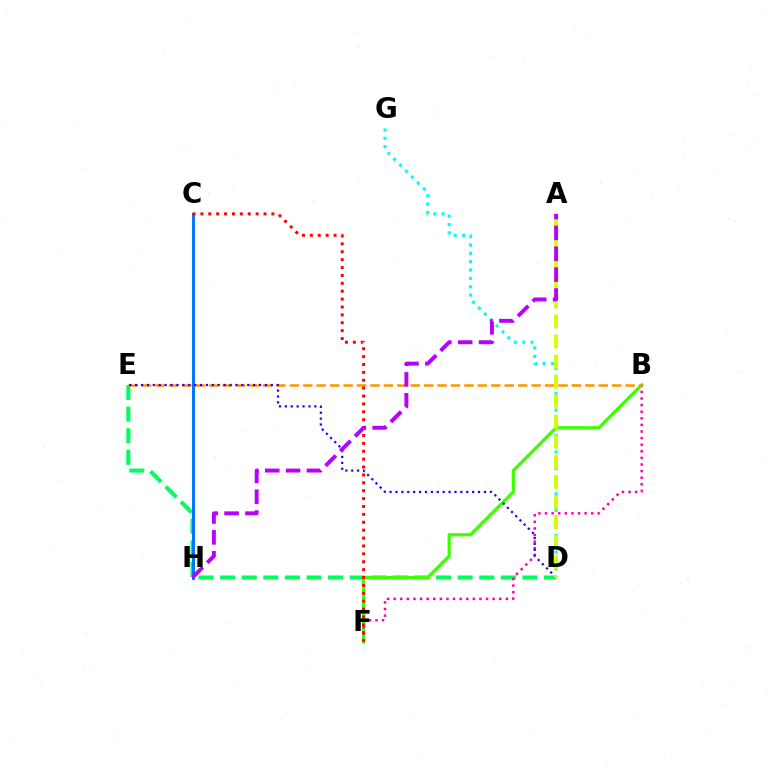{('D', 'G'): [{'color': '#00fff6', 'line_style': 'dotted', 'thickness': 2.27}], ('D', 'E'): [{'color': '#00ff5c', 'line_style': 'dashed', 'thickness': 2.93}, {'color': '#2500ff', 'line_style': 'dotted', 'thickness': 1.6}], ('B', 'F'): [{'color': '#3dff00', 'line_style': 'solid', 'thickness': 2.32}, {'color': '#ff00ac', 'line_style': 'dotted', 'thickness': 1.79}], ('C', 'H'): [{'color': '#0074ff', 'line_style': 'solid', 'thickness': 2.13}], ('B', 'E'): [{'color': '#ff9400', 'line_style': 'dashed', 'thickness': 1.82}], ('C', 'F'): [{'color': '#ff0000', 'line_style': 'dotted', 'thickness': 2.14}], ('A', 'D'): [{'color': '#d1ff00', 'line_style': 'dashed', 'thickness': 2.73}], ('A', 'H'): [{'color': '#b900ff', 'line_style': 'dashed', 'thickness': 2.83}]}